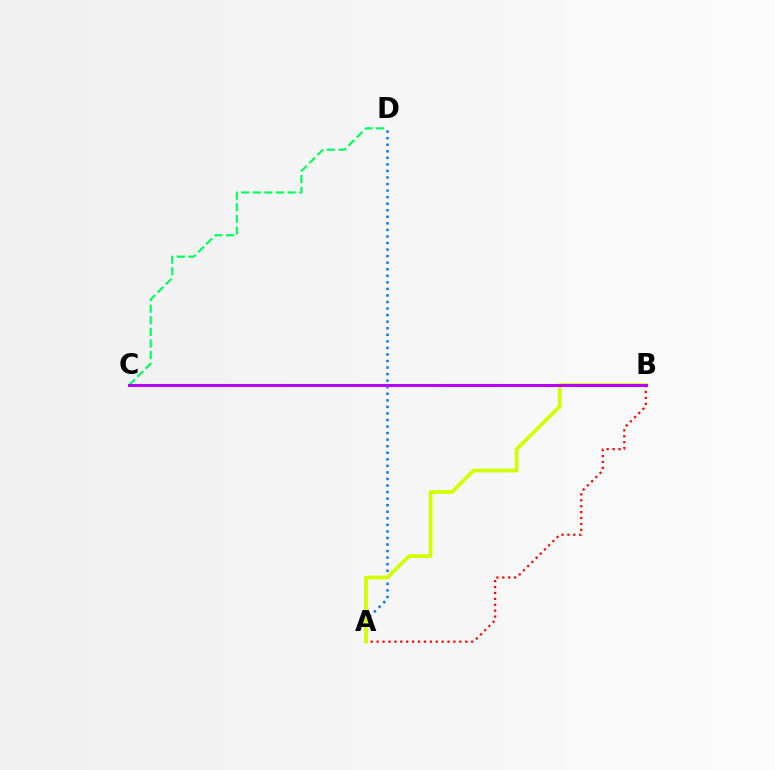{('A', 'D'): [{'color': '#0074ff', 'line_style': 'dotted', 'thickness': 1.78}], ('C', 'D'): [{'color': '#00ff5c', 'line_style': 'dashed', 'thickness': 1.58}], ('A', 'B'): [{'color': '#ff0000', 'line_style': 'dotted', 'thickness': 1.61}, {'color': '#d1ff00', 'line_style': 'solid', 'thickness': 2.69}], ('B', 'C'): [{'color': '#b900ff', 'line_style': 'solid', 'thickness': 2.2}]}